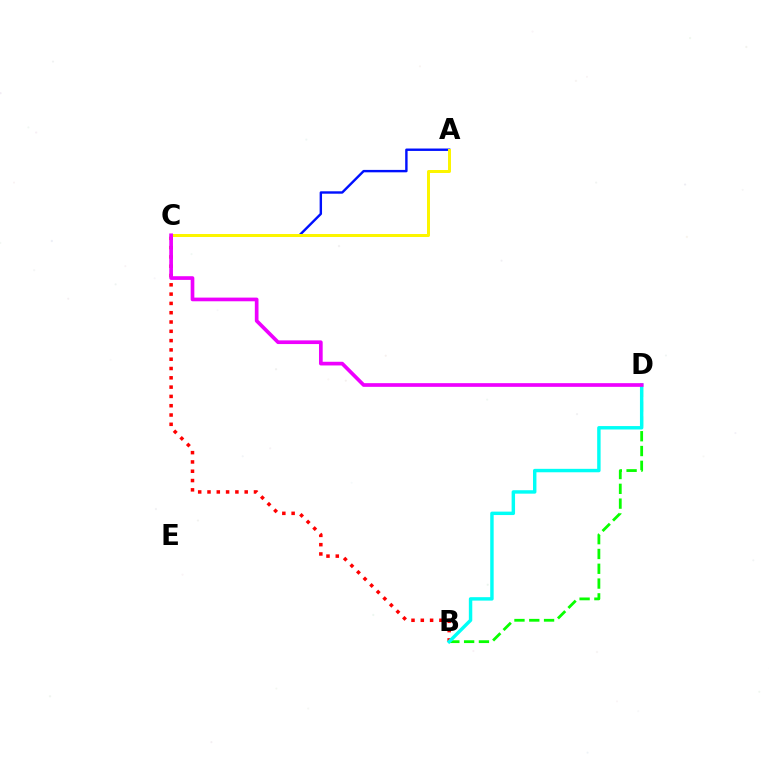{('B', 'C'): [{'color': '#ff0000', 'line_style': 'dotted', 'thickness': 2.53}], ('B', 'D'): [{'color': '#08ff00', 'line_style': 'dashed', 'thickness': 2.01}, {'color': '#00fff6', 'line_style': 'solid', 'thickness': 2.47}], ('A', 'C'): [{'color': '#0010ff', 'line_style': 'solid', 'thickness': 1.73}, {'color': '#fcf500', 'line_style': 'solid', 'thickness': 2.16}], ('C', 'D'): [{'color': '#ee00ff', 'line_style': 'solid', 'thickness': 2.65}]}